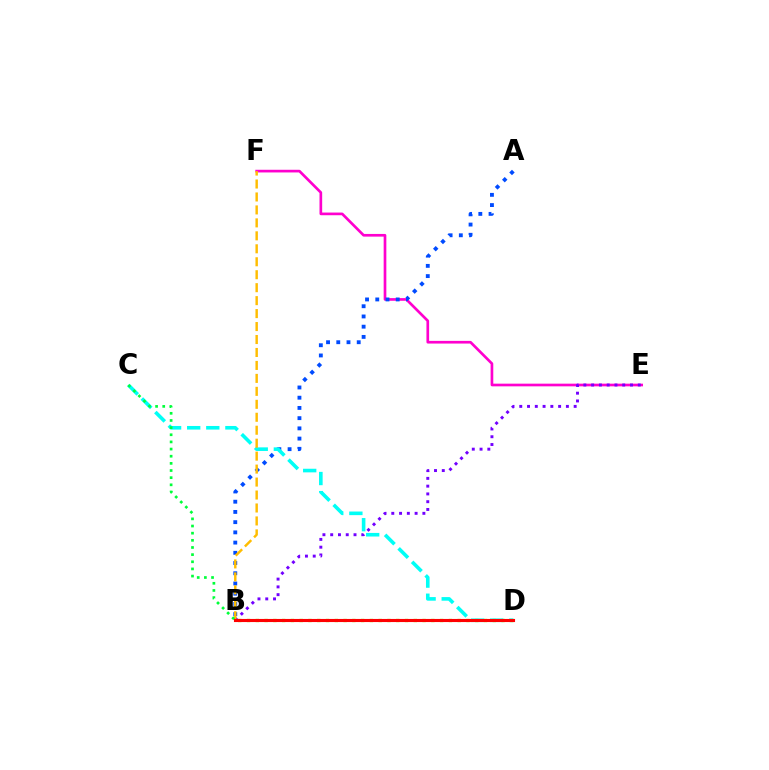{('E', 'F'): [{'color': '#ff00cf', 'line_style': 'solid', 'thickness': 1.93}], ('B', 'D'): [{'color': '#84ff00', 'line_style': 'dotted', 'thickness': 2.38}, {'color': '#ff0000', 'line_style': 'solid', 'thickness': 2.23}], ('A', 'B'): [{'color': '#004bff', 'line_style': 'dotted', 'thickness': 2.78}], ('C', 'D'): [{'color': '#00fff6', 'line_style': 'dashed', 'thickness': 2.6}], ('B', 'E'): [{'color': '#7200ff', 'line_style': 'dotted', 'thickness': 2.11}], ('B', 'F'): [{'color': '#ffbd00', 'line_style': 'dashed', 'thickness': 1.76}], ('B', 'C'): [{'color': '#00ff39', 'line_style': 'dotted', 'thickness': 1.94}]}